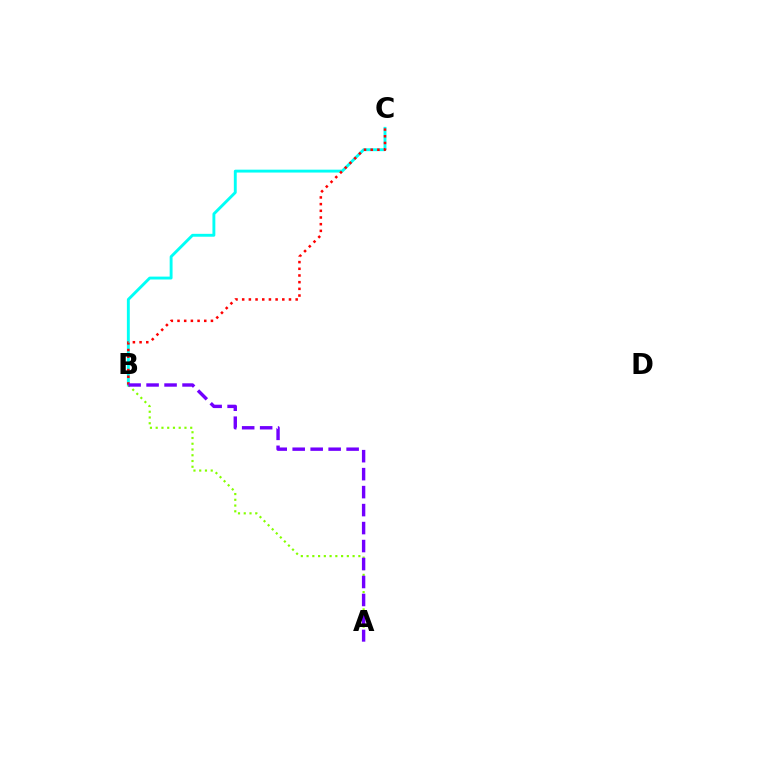{('B', 'C'): [{'color': '#00fff6', 'line_style': 'solid', 'thickness': 2.08}, {'color': '#ff0000', 'line_style': 'dotted', 'thickness': 1.82}], ('A', 'B'): [{'color': '#84ff00', 'line_style': 'dotted', 'thickness': 1.56}, {'color': '#7200ff', 'line_style': 'dashed', 'thickness': 2.44}]}